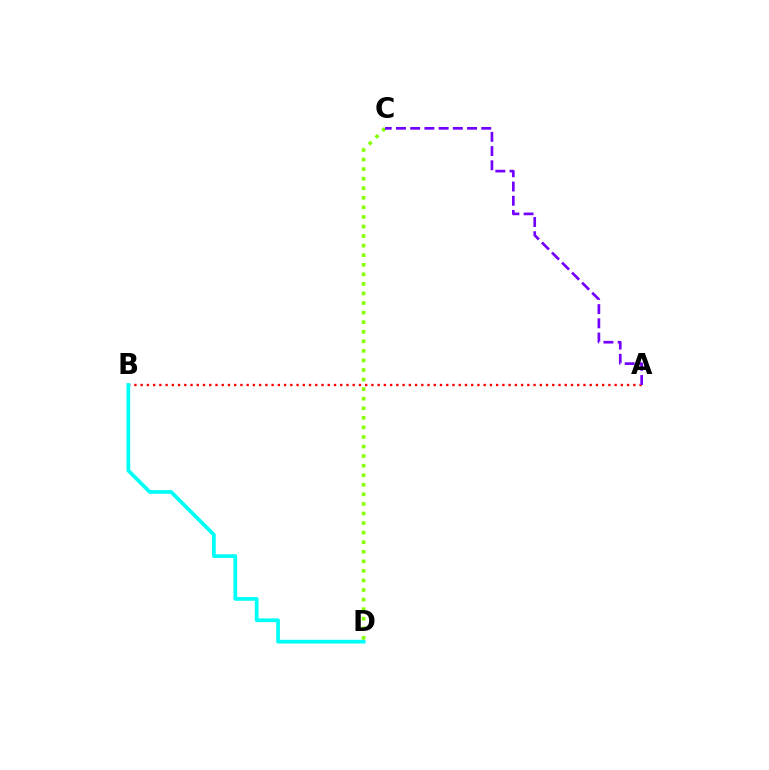{('A', 'B'): [{'color': '#ff0000', 'line_style': 'dotted', 'thickness': 1.69}], ('B', 'D'): [{'color': '#00fff6', 'line_style': 'solid', 'thickness': 2.7}], ('C', 'D'): [{'color': '#84ff00', 'line_style': 'dotted', 'thickness': 2.6}], ('A', 'C'): [{'color': '#7200ff', 'line_style': 'dashed', 'thickness': 1.93}]}